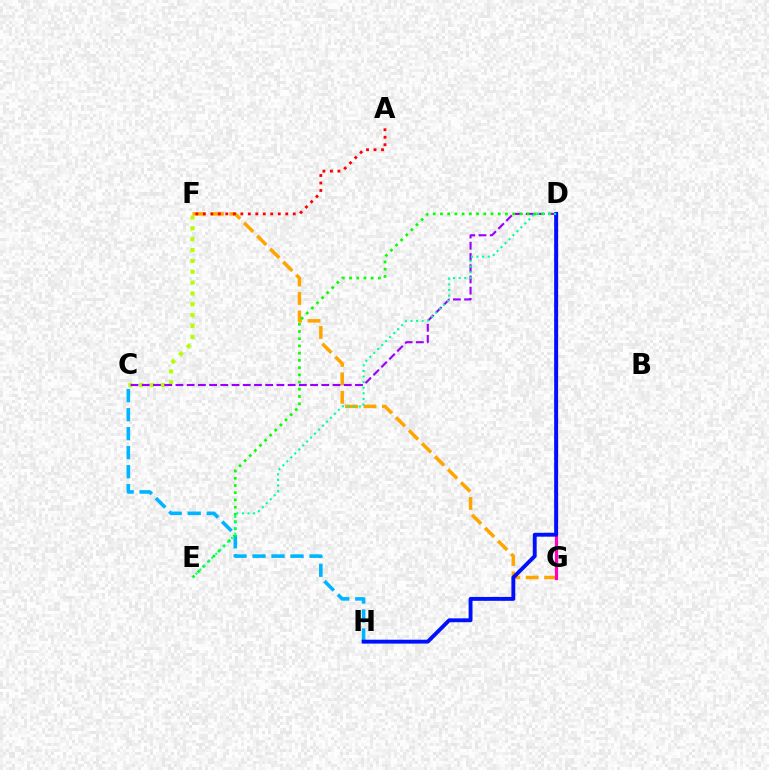{('F', 'G'): [{'color': '#ffa500', 'line_style': 'dashed', 'thickness': 2.5}], ('C', 'F'): [{'color': '#b3ff00', 'line_style': 'dotted', 'thickness': 2.95}], ('C', 'D'): [{'color': '#9b00ff', 'line_style': 'dashed', 'thickness': 1.52}], ('C', 'H'): [{'color': '#00b5ff', 'line_style': 'dashed', 'thickness': 2.58}], ('D', 'E'): [{'color': '#08ff00', 'line_style': 'dotted', 'thickness': 1.96}, {'color': '#00ff9d', 'line_style': 'dotted', 'thickness': 1.52}], ('A', 'F'): [{'color': '#ff0000', 'line_style': 'dotted', 'thickness': 2.04}], ('D', 'G'): [{'color': '#ff00bd', 'line_style': 'solid', 'thickness': 2.31}], ('D', 'H'): [{'color': '#0010ff', 'line_style': 'solid', 'thickness': 2.8}]}